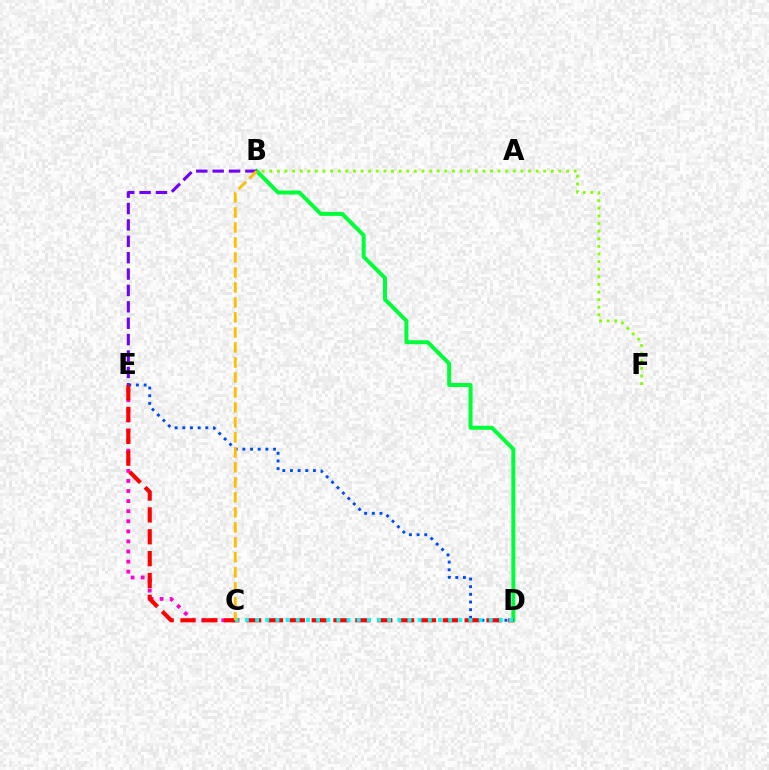{('B', 'D'): [{'color': '#00ff39', 'line_style': 'solid', 'thickness': 2.88}], ('B', 'E'): [{'color': '#7200ff', 'line_style': 'dashed', 'thickness': 2.23}], ('C', 'E'): [{'color': '#ff00cf', 'line_style': 'dotted', 'thickness': 2.74}], ('B', 'F'): [{'color': '#84ff00', 'line_style': 'dotted', 'thickness': 2.07}], ('D', 'E'): [{'color': '#004bff', 'line_style': 'dotted', 'thickness': 2.08}, {'color': '#ff0000', 'line_style': 'dashed', 'thickness': 2.97}], ('C', 'D'): [{'color': '#00fff6', 'line_style': 'dotted', 'thickness': 2.76}], ('B', 'C'): [{'color': '#ffbd00', 'line_style': 'dashed', 'thickness': 2.04}]}